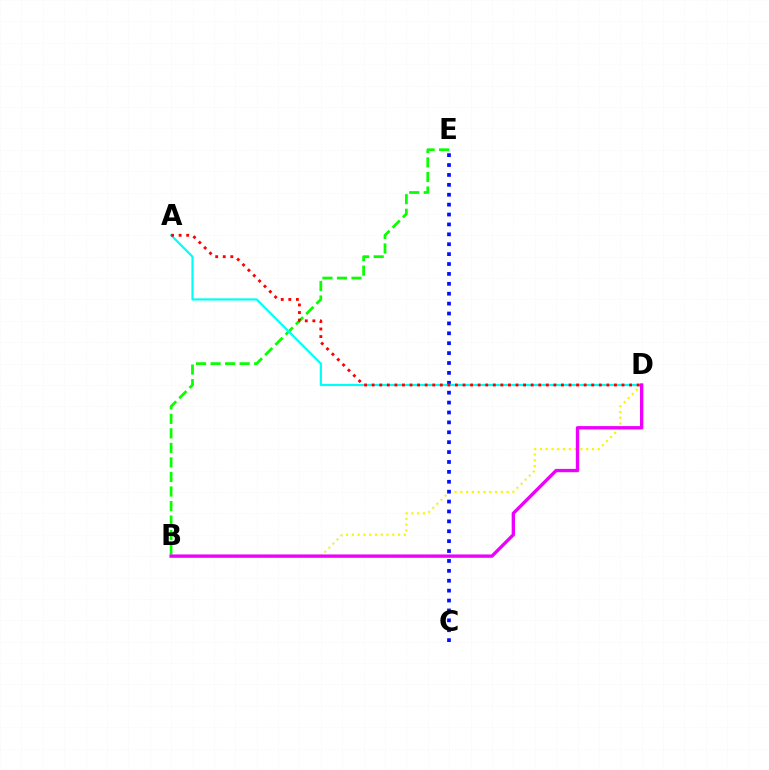{('B', 'D'): [{'color': '#fcf500', 'line_style': 'dotted', 'thickness': 1.57}, {'color': '#ee00ff', 'line_style': 'solid', 'thickness': 2.41}], ('B', 'E'): [{'color': '#08ff00', 'line_style': 'dashed', 'thickness': 1.97}], ('C', 'E'): [{'color': '#0010ff', 'line_style': 'dotted', 'thickness': 2.69}], ('A', 'D'): [{'color': '#00fff6', 'line_style': 'solid', 'thickness': 1.58}, {'color': '#ff0000', 'line_style': 'dotted', 'thickness': 2.06}]}